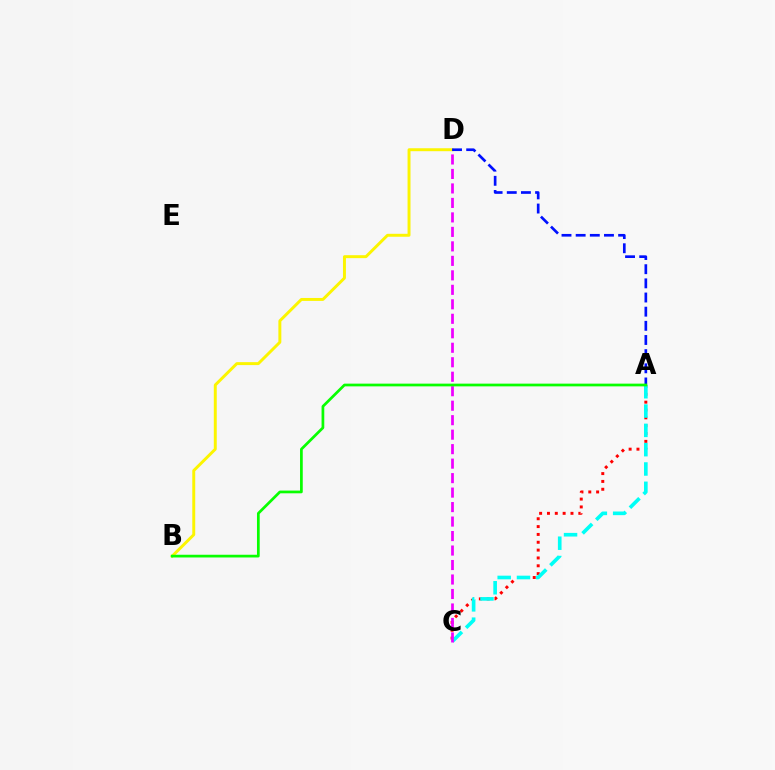{('A', 'C'): [{'color': '#ff0000', 'line_style': 'dotted', 'thickness': 2.13}, {'color': '#00fff6', 'line_style': 'dashed', 'thickness': 2.62}], ('B', 'D'): [{'color': '#fcf500', 'line_style': 'solid', 'thickness': 2.12}], ('A', 'D'): [{'color': '#0010ff', 'line_style': 'dashed', 'thickness': 1.92}], ('C', 'D'): [{'color': '#ee00ff', 'line_style': 'dashed', 'thickness': 1.97}], ('A', 'B'): [{'color': '#08ff00', 'line_style': 'solid', 'thickness': 1.96}]}